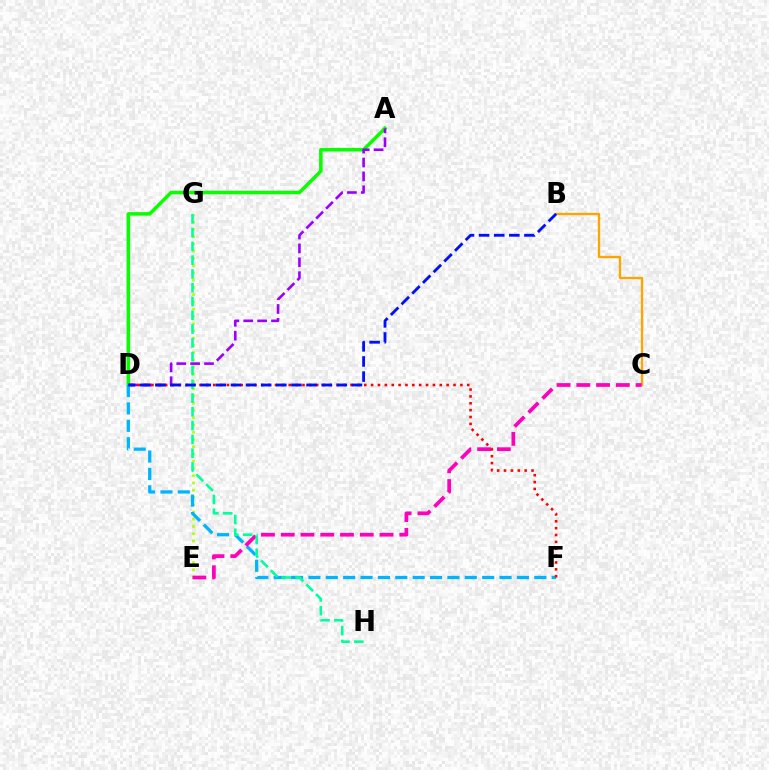{('A', 'D'): [{'color': '#08ff00', 'line_style': 'solid', 'thickness': 2.54}, {'color': '#9b00ff', 'line_style': 'dashed', 'thickness': 1.89}], ('B', 'C'): [{'color': '#ffa500', 'line_style': 'solid', 'thickness': 1.67}], ('E', 'G'): [{'color': '#b3ff00', 'line_style': 'dotted', 'thickness': 1.97}], ('D', 'F'): [{'color': '#00b5ff', 'line_style': 'dashed', 'thickness': 2.36}, {'color': '#ff0000', 'line_style': 'dotted', 'thickness': 1.87}], ('C', 'E'): [{'color': '#ff00bd', 'line_style': 'dashed', 'thickness': 2.68}], ('G', 'H'): [{'color': '#00ff9d', 'line_style': 'dashed', 'thickness': 1.87}], ('B', 'D'): [{'color': '#0010ff', 'line_style': 'dashed', 'thickness': 2.05}]}